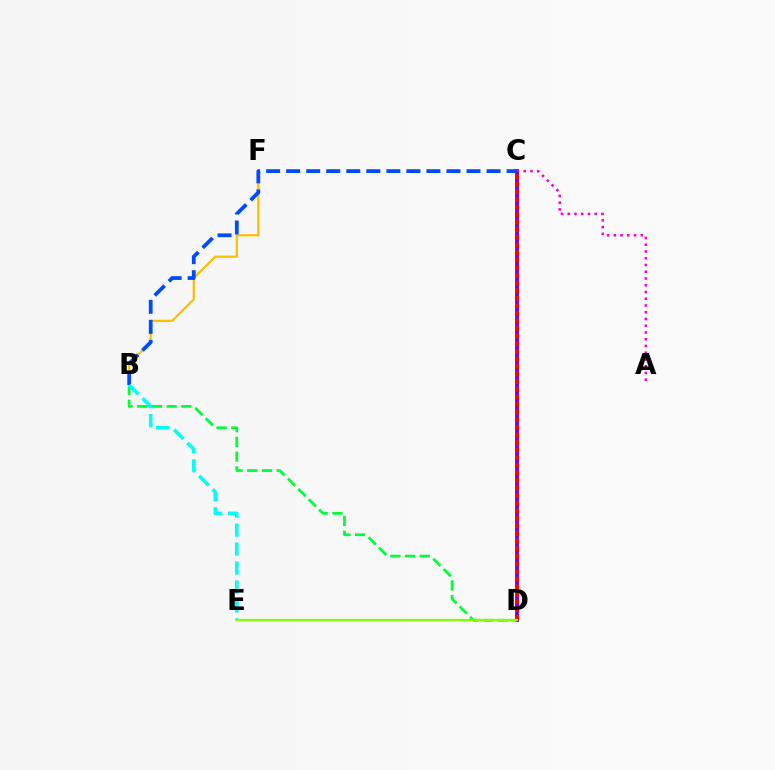{('C', 'D'): [{'color': '#ff0000', 'line_style': 'solid', 'thickness': 2.86}, {'color': '#7200ff', 'line_style': 'dotted', 'thickness': 2.06}], ('A', 'C'): [{'color': '#ff00cf', 'line_style': 'dotted', 'thickness': 1.83}], ('B', 'D'): [{'color': '#00ff39', 'line_style': 'dashed', 'thickness': 2.0}], ('B', 'F'): [{'color': '#ffbd00', 'line_style': 'solid', 'thickness': 1.59}], ('B', 'C'): [{'color': '#004bff', 'line_style': 'dashed', 'thickness': 2.72}], ('B', 'E'): [{'color': '#00fff6', 'line_style': 'dashed', 'thickness': 2.57}], ('D', 'E'): [{'color': '#84ff00', 'line_style': 'solid', 'thickness': 1.61}]}